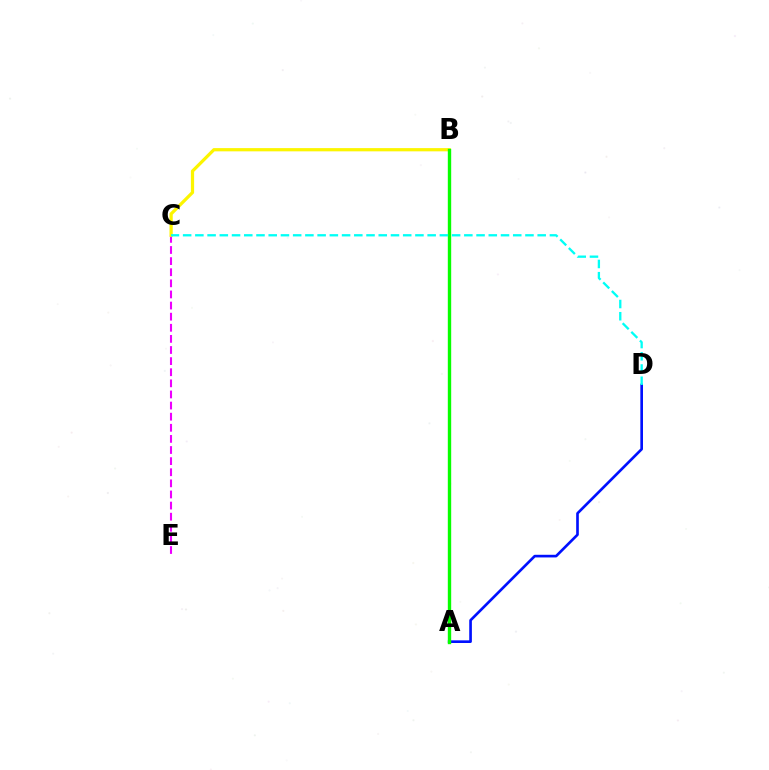{('A', 'D'): [{'color': '#0010ff', 'line_style': 'solid', 'thickness': 1.91}], ('A', 'B'): [{'color': '#ff0000', 'line_style': 'dotted', 'thickness': 1.88}, {'color': '#08ff00', 'line_style': 'solid', 'thickness': 2.43}], ('C', 'E'): [{'color': '#ee00ff', 'line_style': 'dashed', 'thickness': 1.51}], ('B', 'C'): [{'color': '#fcf500', 'line_style': 'solid', 'thickness': 2.32}], ('C', 'D'): [{'color': '#00fff6', 'line_style': 'dashed', 'thickness': 1.66}]}